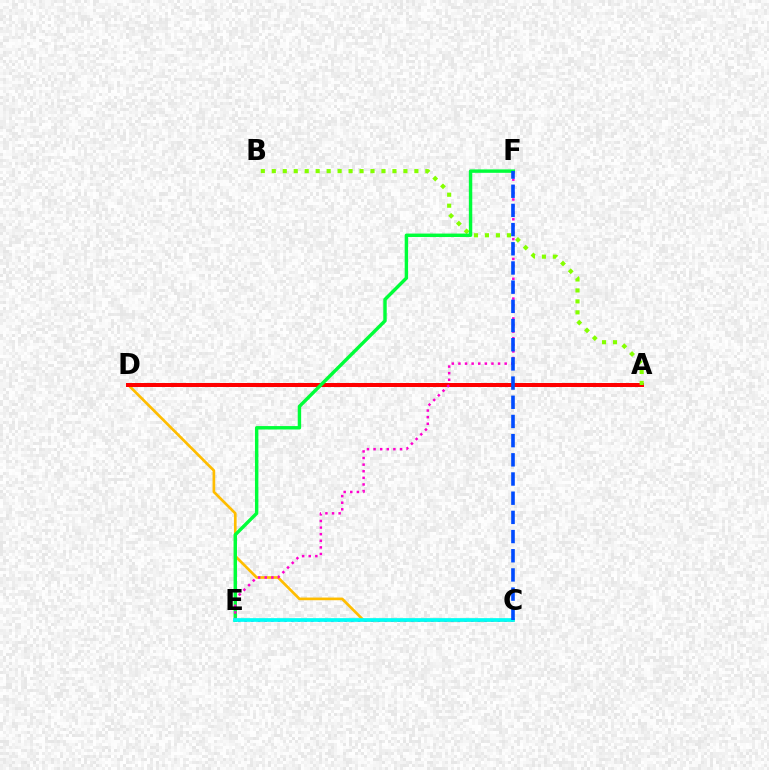{('C', 'D'): [{'color': '#ffbd00', 'line_style': 'solid', 'thickness': 1.93}], ('A', 'D'): [{'color': '#ff0000', 'line_style': 'solid', 'thickness': 2.88}], ('A', 'B'): [{'color': '#84ff00', 'line_style': 'dotted', 'thickness': 2.98}], ('E', 'F'): [{'color': '#00ff39', 'line_style': 'solid', 'thickness': 2.46}, {'color': '#ff00cf', 'line_style': 'dotted', 'thickness': 1.8}], ('C', 'E'): [{'color': '#7200ff', 'line_style': 'dotted', 'thickness': 1.81}, {'color': '#00fff6', 'line_style': 'solid', 'thickness': 2.67}], ('C', 'F'): [{'color': '#004bff', 'line_style': 'dashed', 'thickness': 2.61}]}